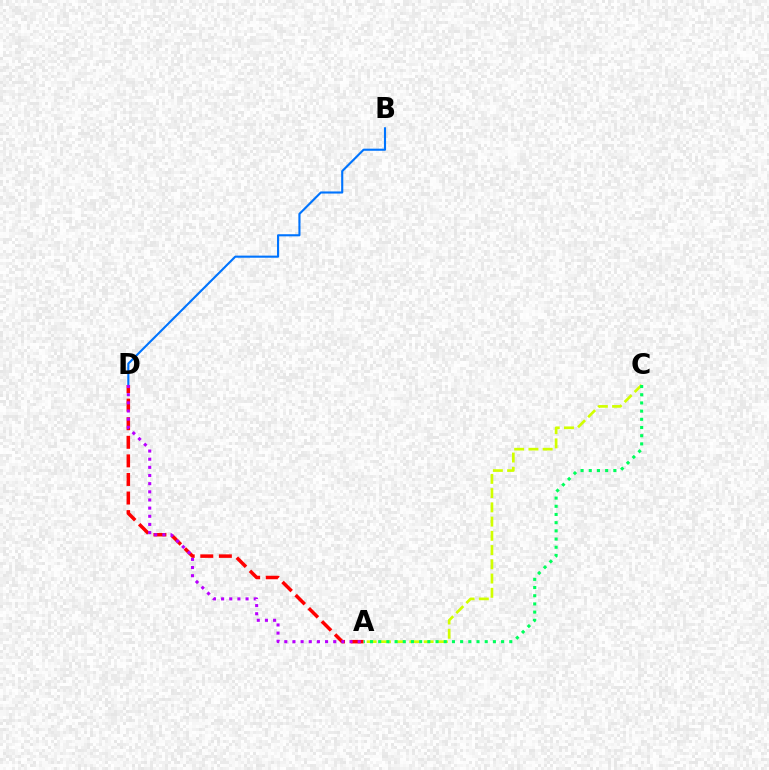{('A', 'D'): [{'color': '#ff0000', 'line_style': 'dashed', 'thickness': 2.52}, {'color': '#b900ff', 'line_style': 'dotted', 'thickness': 2.22}], ('A', 'C'): [{'color': '#d1ff00', 'line_style': 'dashed', 'thickness': 1.93}, {'color': '#00ff5c', 'line_style': 'dotted', 'thickness': 2.23}], ('B', 'D'): [{'color': '#0074ff', 'line_style': 'solid', 'thickness': 1.52}]}